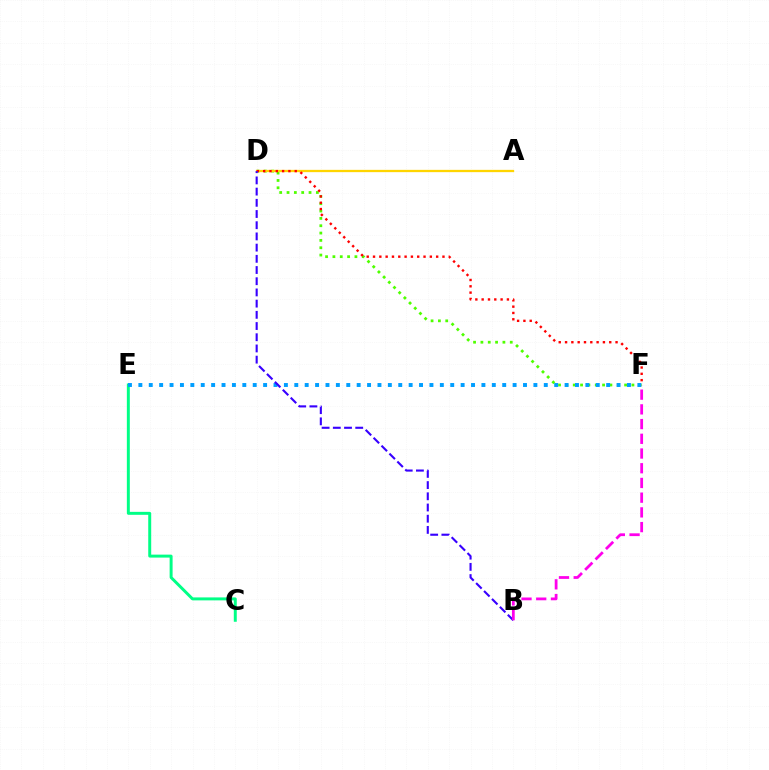{('D', 'F'): [{'color': '#4fff00', 'line_style': 'dotted', 'thickness': 1.99}, {'color': '#ff0000', 'line_style': 'dotted', 'thickness': 1.72}], ('A', 'D'): [{'color': '#ffd500', 'line_style': 'solid', 'thickness': 1.65}], ('C', 'E'): [{'color': '#00ff86', 'line_style': 'solid', 'thickness': 2.14}], ('E', 'F'): [{'color': '#009eff', 'line_style': 'dotted', 'thickness': 2.82}], ('B', 'D'): [{'color': '#3700ff', 'line_style': 'dashed', 'thickness': 1.52}], ('B', 'F'): [{'color': '#ff00ed', 'line_style': 'dashed', 'thickness': 2.0}]}